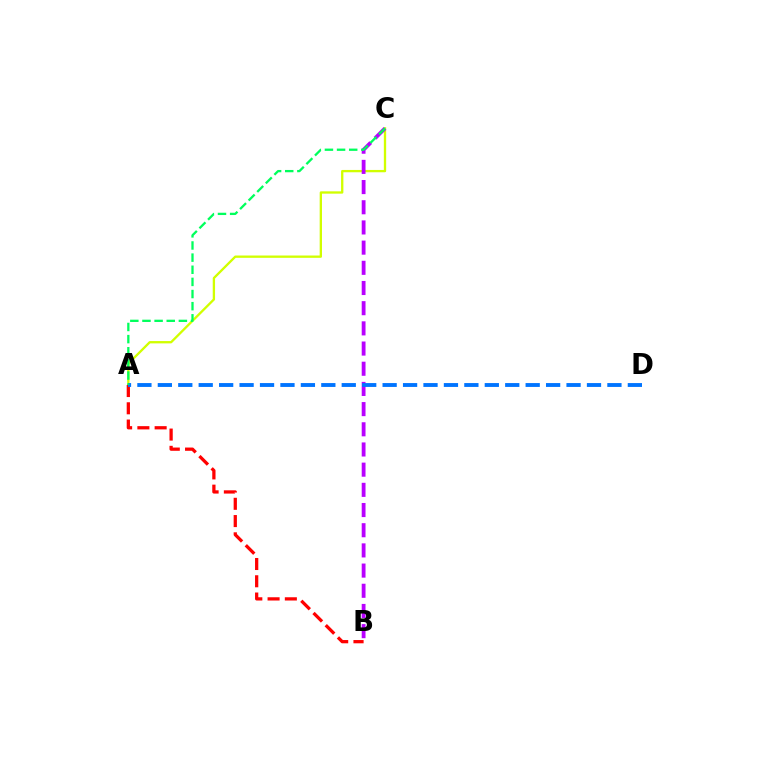{('A', 'C'): [{'color': '#d1ff00', 'line_style': 'solid', 'thickness': 1.67}, {'color': '#00ff5c', 'line_style': 'dashed', 'thickness': 1.65}], ('B', 'C'): [{'color': '#b900ff', 'line_style': 'dashed', 'thickness': 2.74}], ('A', 'B'): [{'color': '#ff0000', 'line_style': 'dashed', 'thickness': 2.35}], ('A', 'D'): [{'color': '#0074ff', 'line_style': 'dashed', 'thickness': 2.78}]}